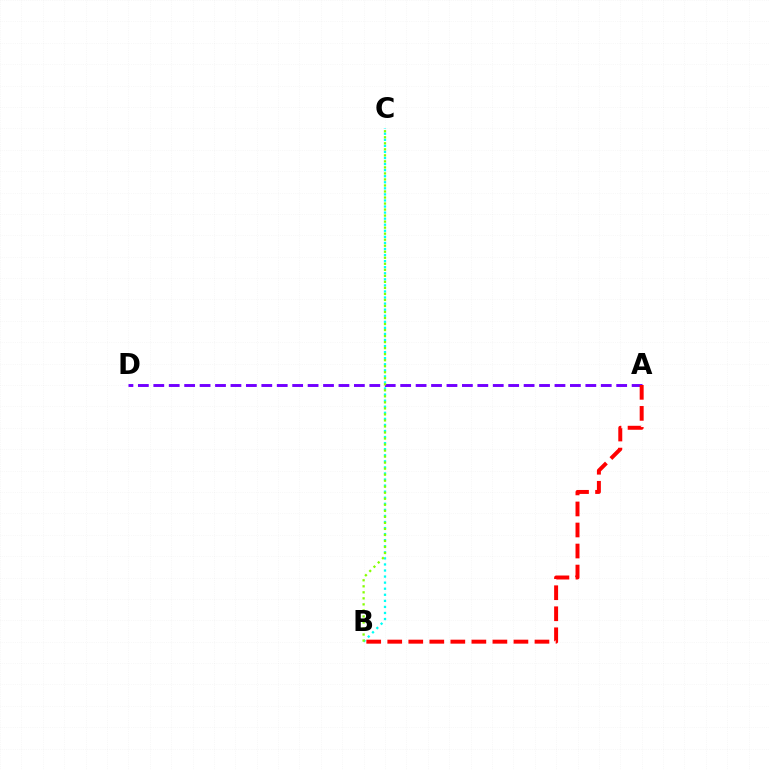{('A', 'D'): [{'color': '#7200ff', 'line_style': 'dashed', 'thickness': 2.1}], ('B', 'C'): [{'color': '#00fff6', 'line_style': 'dotted', 'thickness': 1.65}, {'color': '#84ff00', 'line_style': 'dotted', 'thickness': 1.64}], ('A', 'B'): [{'color': '#ff0000', 'line_style': 'dashed', 'thickness': 2.86}]}